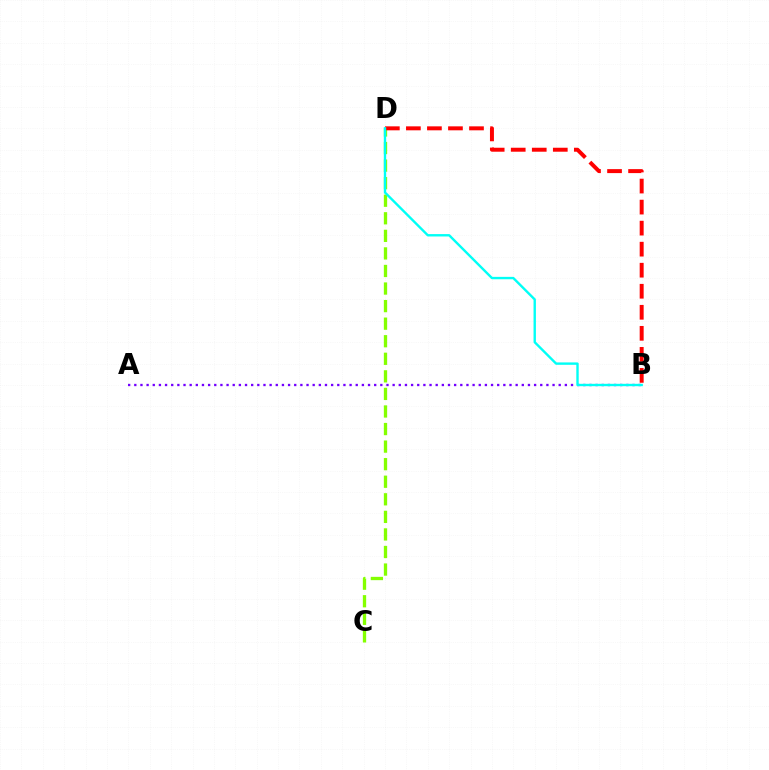{('C', 'D'): [{'color': '#84ff00', 'line_style': 'dashed', 'thickness': 2.39}], ('B', 'D'): [{'color': '#ff0000', 'line_style': 'dashed', 'thickness': 2.86}, {'color': '#00fff6', 'line_style': 'solid', 'thickness': 1.72}], ('A', 'B'): [{'color': '#7200ff', 'line_style': 'dotted', 'thickness': 1.67}]}